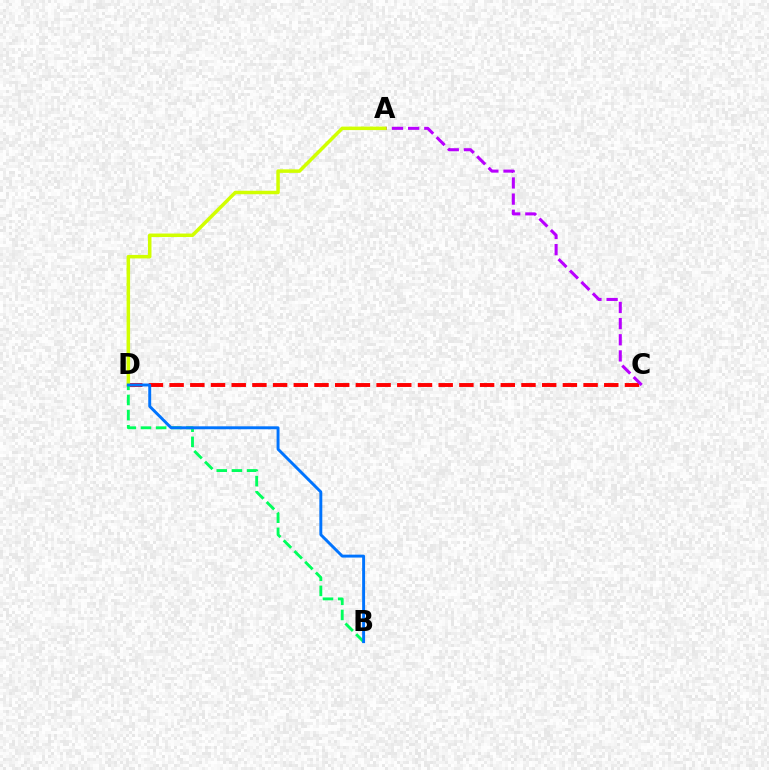{('C', 'D'): [{'color': '#ff0000', 'line_style': 'dashed', 'thickness': 2.81}], ('A', 'C'): [{'color': '#b900ff', 'line_style': 'dashed', 'thickness': 2.19}], ('A', 'D'): [{'color': '#d1ff00', 'line_style': 'solid', 'thickness': 2.52}], ('B', 'D'): [{'color': '#00ff5c', 'line_style': 'dashed', 'thickness': 2.06}, {'color': '#0074ff', 'line_style': 'solid', 'thickness': 2.1}]}